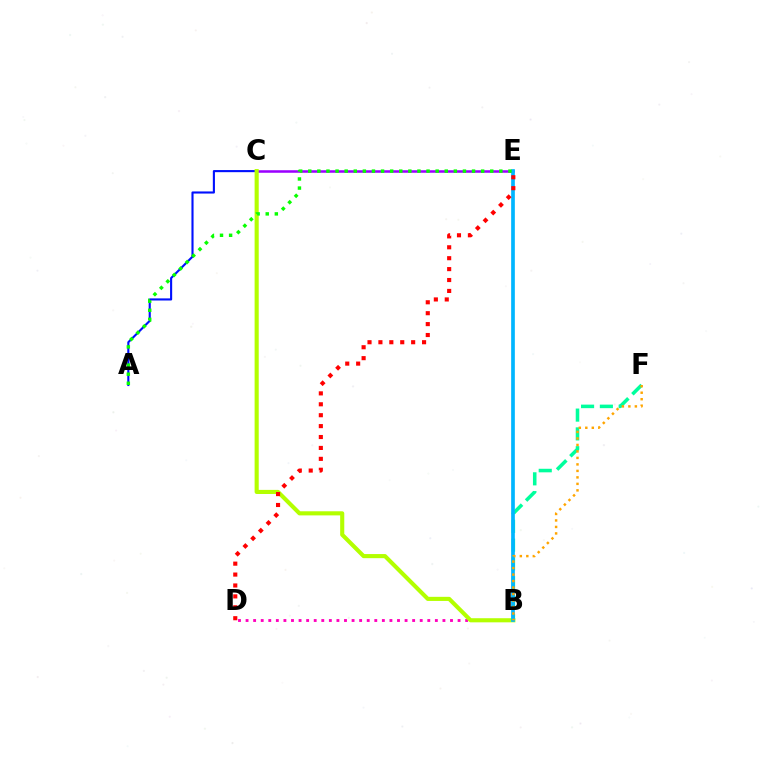{('C', 'E'): [{'color': '#9b00ff', 'line_style': 'solid', 'thickness': 1.82}], ('B', 'F'): [{'color': '#00ff9d', 'line_style': 'dashed', 'thickness': 2.55}, {'color': '#ffa500', 'line_style': 'dotted', 'thickness': 1.76}], ('B', 'D'): [{'color': '#ff00bd', 'line_style': 'dotted', 'thickness': 2.06}], ('A', 'C'): [{'color': '#0010ff', 'line_style': 'solid', 'thickness': 1.52}], ('B', 'C'): [{'color': '#b3ff00', 'line_style': 'solid', 'thickness': 2.96}], ('B', 'E'): [{'color': '#00b5ff', 'line_style': 'solid', 'thickness': 2.65}], ('A', 'E'): [{'color': '#08ff00', 'line_style': 'dotted', 'thickness': 2.47}], ('D', 'E'): [{'color': '#ff0000', 'line_style': 'dotted', 'thickness': 2.96}]}